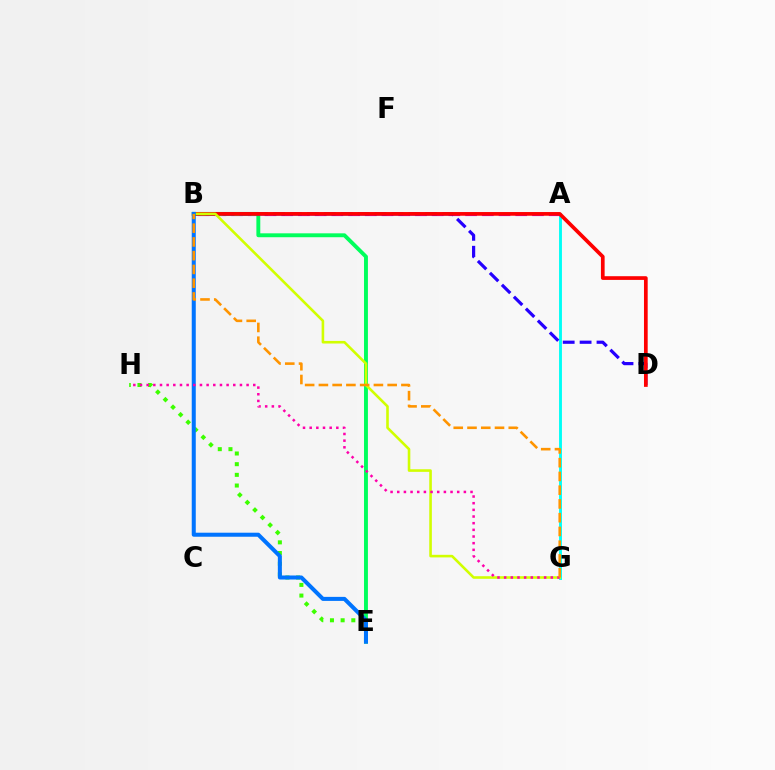{('A', 'G'): [{'color': '#00fff6', 'line_style': 'solid', 'thickness': 2.08}], ('E', 'H'): [{'color': '#3dff00', 'line_style': 'dotted', 'thickness': 2.9}], ('A', 'B'): [{'color': '#b900ff', 'line_style': 'dashed', 'thickness': 2.27}], ('B', 'E'): [{'color': '#00ff5c', 'line_style': 'solid', 'thickness': 2.81}, {'color': '#0074ff', 'line_style': 'solid', 'thickness': 2.9}], ('B', 'D'): [{'color': '#2500ff', 'line_style': 'dashed', 'thickness': 2.3}, {'color': '#ff0000', 'line_style': 'solid', 'thickness': 2.67}], ('B', 'G'): [{'color': '#d1ff00', 'line_style': 'solid', 'thickness': 1.87}, {'color': '#ff9400', 'line_style': 'dashed', 'thickness': 1.87}], ('G', 'H'): [{'color': '#ff00ac', 'line_style': 'dotted', 'thickness': 1.81}]}